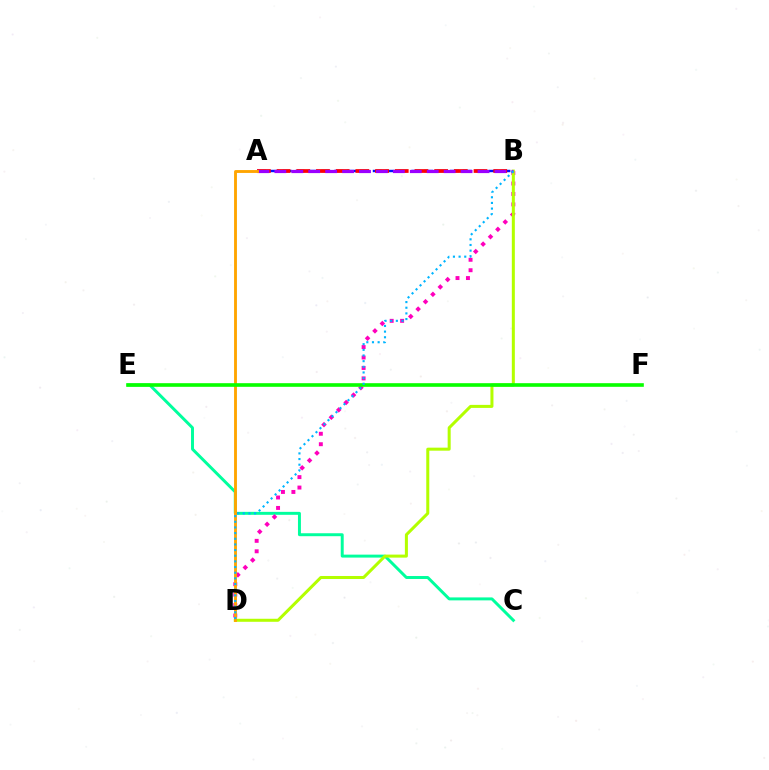{('C', 'E'): [{'color': '#00ff9d', 'line_style': 'solid', 'thickness': 2.13}], ('A', 'B'): [{'color': '#0010ff', 'line_style': 'dashed', 'thickness': 1.75}, {'color': '#ff0000', 'line_style': 'dashed', 'thickness': 2.68}, {'color': '#9b00ff', 'line_style': 'dashed', 'thickness': 2.3}], ('B', 'D'): [{'color': '#ff00bd', 'line_style': 'dotted', 'thickness': 2.84}, {'color': '#b3ff00', 'line_style': 'solid', 'thickness': 2.18}, {'color': '#00b5ff', 'line_style': 'dotted', 'thickness': 1.54}], ('A', 'D'): [{'color': '#ffa500', 'line_style': 'solid', 'thickness': 2.06}], ('E', 'F'): [{'color': '#08ff00', 'line_style': 'solid', 'thickness': 2.61}]}